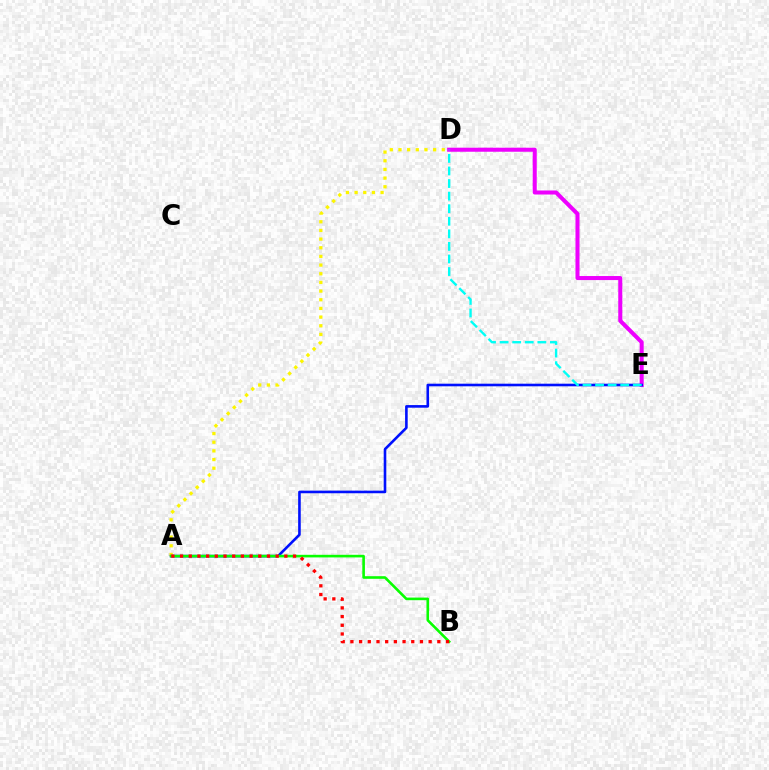{('A', 'D'): [{'color': '#fcf500', 'line_style': 'dotted', 'thickness': 2.35}], ('D', 'E'): [{'color': '#ee00ff', 'line_style': 'solid', 'thickness': 2.91}, {'color': '#00fff6', 'line_style': 'dashed', 'thickness': 1.71}], ('A', 'E'): [{'color': '#0010ff', 'line_style': 'solid', 'thickness': 1.88}], ('A', 'B'): [{'color': '#08ff00', 'line_style': 'solid', 'thickness': 1.88}, {'color': '#ff0000', 'line_style': 'dotted', 'thickness': 2.36}]}